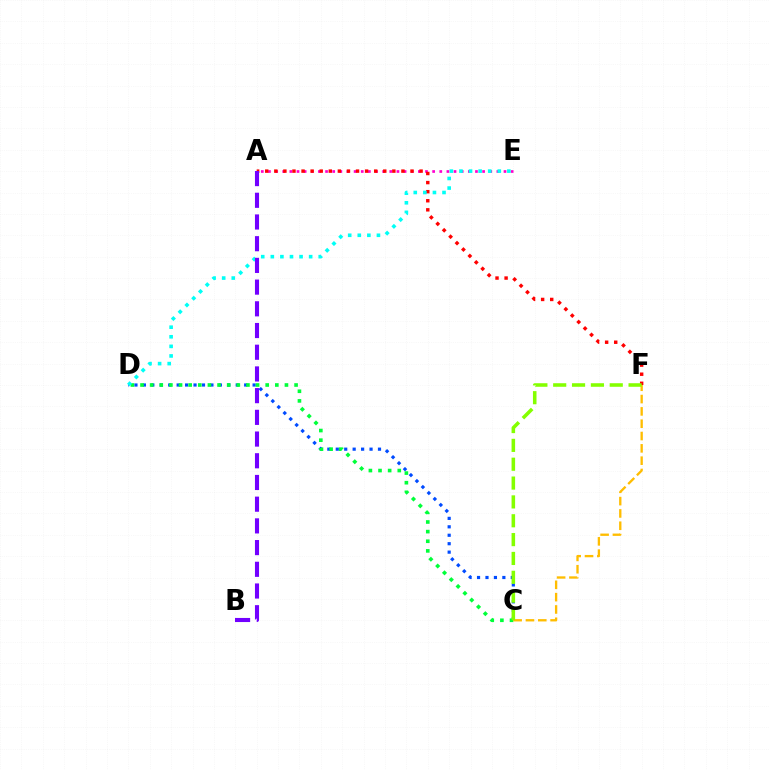{('C', 'D'): [{'color': '#004bff', 'line_style': 'dotted', 'thickness': 2.29}, {'color': '#00ff39', 'line_style': 'dotted', 'thickness': 2.62}], ('A', 'E'): [{'color': '#ff00cf', 'line_style': 'dotted', 'thickness': 1.94}], ('A', 'F'): [{'color': '#ff0000', 'line_style': 'dotted', 'thickness': 2.47}], ('D', 'E'): [{'color': '#00fff6', 'line_style': 'dotted', 'thickness': 2.6}], ('A', 'B'): [{'color': '#7200ff', 'line_style': 'dashed', 'thickness': 2.95}], ('C', 'F'): [{'color': '#ffbd00', 'line_style': 'dashed', 'thickness': 1.67}, {'color': '#84ff00', 'line_style': 'dashed', 'thickness': 2.56}]}